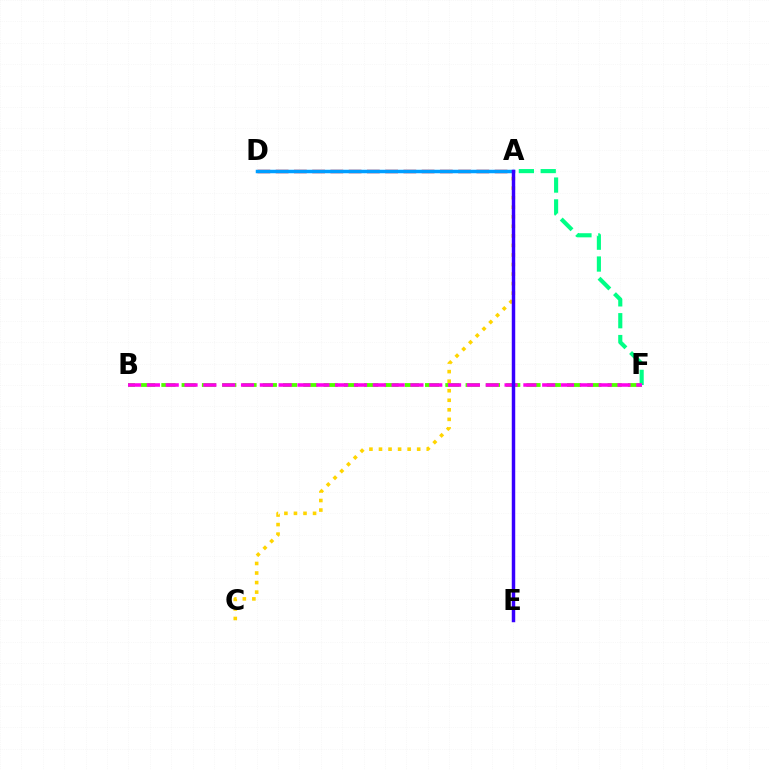{('A', 'D'): [{'color': '#ff0000', 'line_style': 'dashed', 'thickness': 2.48}, {'color': '#009eff', 'line_style': 'solid', 'thickness': 2.52}], ('A', 'C'): [{'color': '#ffd500', 'line_style': 'dotted', 'thickness': 2.59}], ('A', 'F'): [{'color': '#00ff86', 'line_style': 'dashed', 'thickness': 2.97}], ('B', 'F'): [{'color': '#4fff00', 'line_style': 'dashed', 'thickness': 2.76}, {'color': '#ff00ed', 'line_style': 'dashed', 'thickness': 2.56}], ('A', 'E'): [{'color': '#3700ff', 'line_style': 'solid', 'thickness': 2.49}]}